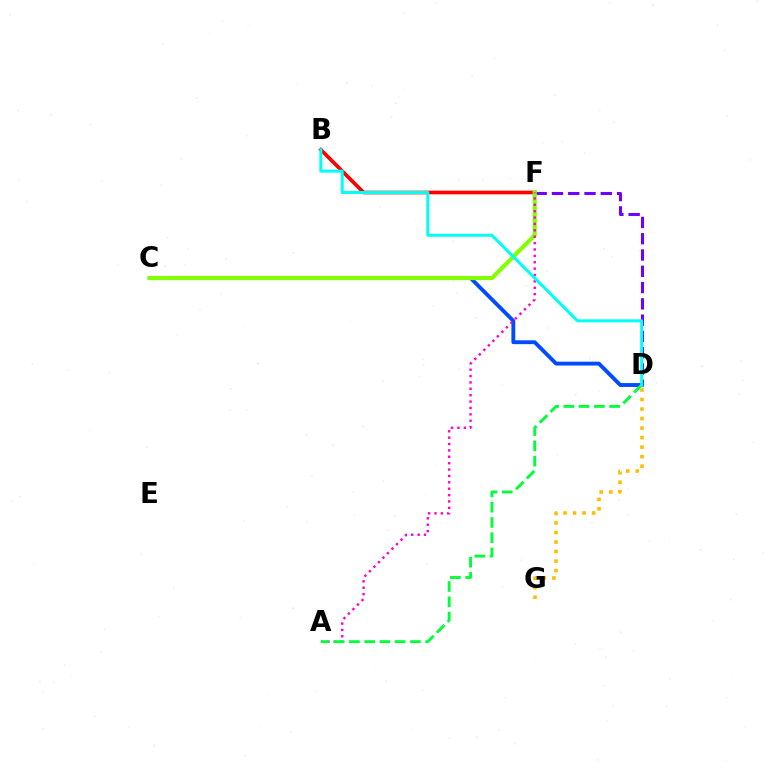{('D', 'F'): [{'color': '#7200ff', 'line_style': 'dashed', 'thickness': 2.21}], ('B', 'F'): [{'color': '#ff0000', 'line_style': 'solid', 'thickness': 2.65}], ('C', 'D'): [{'color': '#004bff', 'line_style': 'solid', 'thickness': 2.78}], ('D', 'G'): [{'color': '#ffbd00', 'line_style': 'dotted', 'thickness': 2.59}], ('C', 'F'): [{'color': '#84ff00', 'line_style': 'solid', 'thickness': 2.99}], ('A', 'F'): [{'color': '#ff00cf', 'line_style': 'dotted', 'thickness': 1.73}], ('A', 'D'): [{'color': '#00ff39', 'line_style': 'dashed', 'thickness': 2.07}], ('B', 'D'): [{'color': '#00fff6', 'line_style': 'solid', 'thickness': 2.15}]}